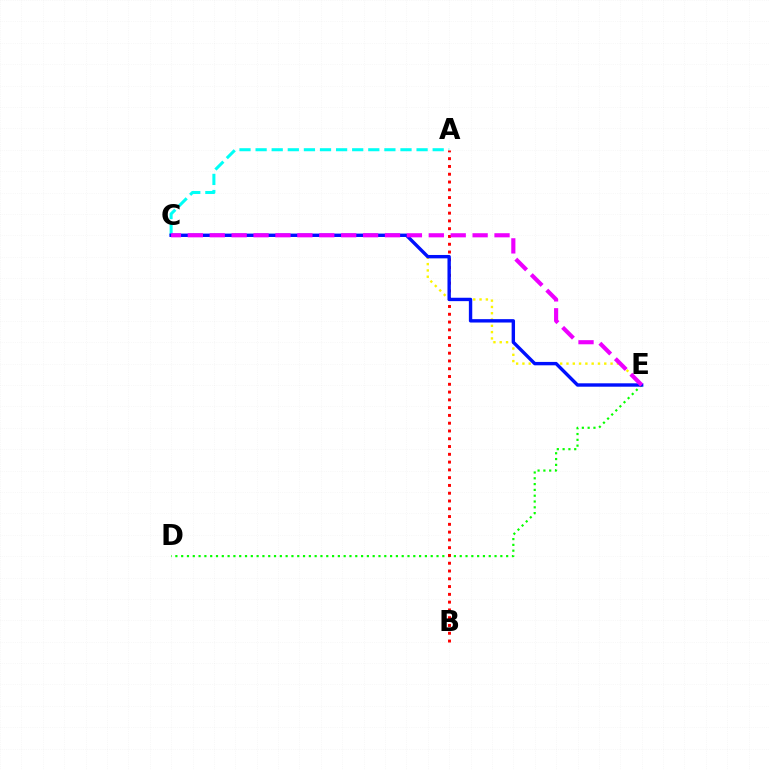{('A', 'C'): [{'color': '#00fff6', 'line_style': 'dashed', 'thickness': 2.19}], ('D', 'E'): [{'color': '#08ff00', 'line_style': 'dotted', 'thickness': 1.58}], ('C', 'E'): [{'color': '#fcf500', 'line_style': 'dotted', 'thickness': 1.71}, {'color': '#0010ff', 'line_style': 'solid', 'thickness': 2.44}, {'color': '#ee00ff', 'line_style': 'dashed', 'thickness': 2.98}], ('A', 'B'): [{'color': '#ff0000', 'line_style': 'dotted', 'thickness': 2.11}]}